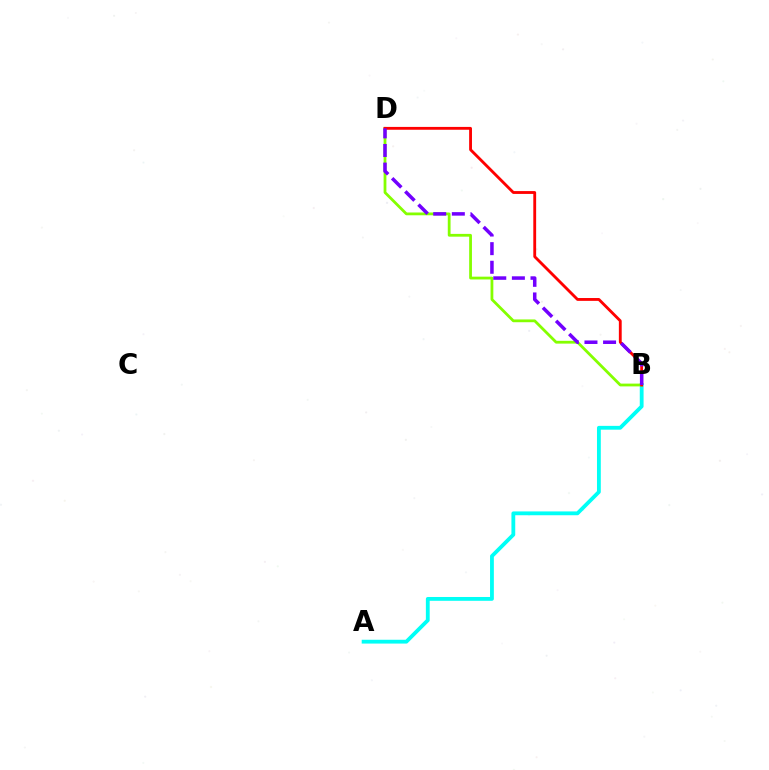{('A', 'B'): [{'color': '#00fff6', 'line_style': 'solid', 'thickness': 2.75}], ('B', 'D'): [{'color': '#84ff00', 'line_style': 'solid', 'thickness': 2.01}, {'color': '#ff0000', 'line_style': 'solid', 'thickness': 2.04}, {'color': '#7200ff', 'line_style': 'dashed', 'thickness': 2.53}]}